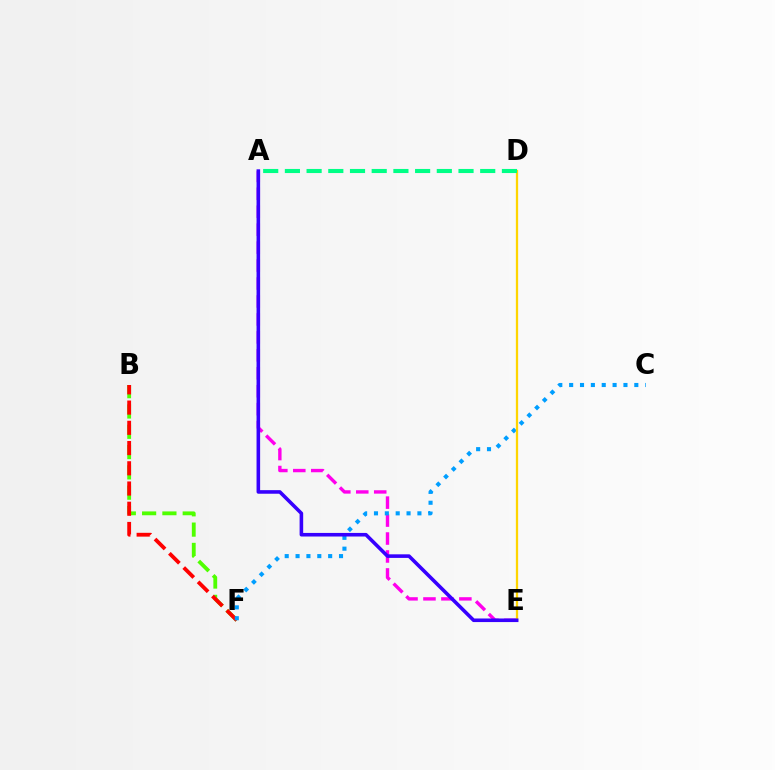{('B', 'F'): [{'color': '#4fff00', 'line_style': 'dashed', 'thickness': 2.76}, {'color': '#ff0000', 'line_style': 'dashed', 'thickness': 2.75}], ('A', 'E'): [{'color': '#ff00ed', 'line_style': 'dashed', 'thickness': 2.44}, {'color': '#3700ff', 'line_style': 'solid', 'thickness': 2.58}], ('C', 'F'): [{'color': '#009eff', 'line_style': 'dotted', 'thickness': 2.95}], ('D', 'E'): [{'color': '#ffd500', 'line_style': 'solid', 'thickness': 1.64}], ('A', 'D'): [{'color': '#00ff86', 'line_style': 'dashed', 'thickness': 2.95}]}